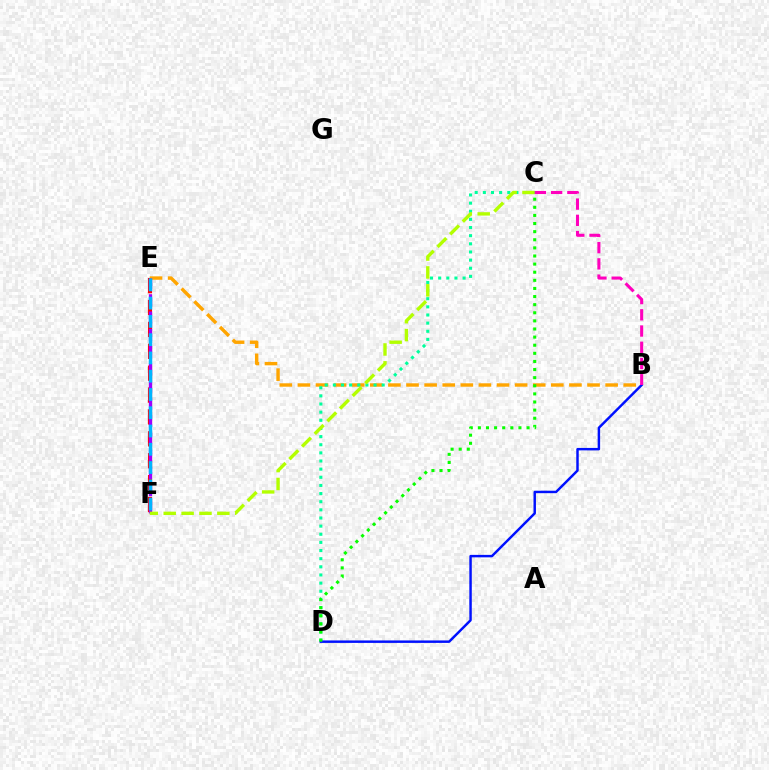{('E', 'F'): [{'color': '#ff0000', 'line_style': 'dashed', 'thickness': 2.97}, {'color': '#9b00ff', 'line_style': 'dashed', 'thickness': 2.35}, {'color': '#00b5ff', 'line_style': 'dashed', 'thickness': 2.48}], ('B', 'E'): [{'color': '#ffa500', 'line_style': 'dashed', 'thickness': 2.46}], ('C', 'D'): [{'color': '#00ff9d', 'line_style': 'dotted', 'thickness': 2.21}, {'color': '#08ff00', 'line_style': 'dotted', 'thickness': 2.2}], ('B', 'D'): [{'color': '#0010ff', 'line_style': 'solid', 'thickness': 1.77}], ('C', 'F'): [{'color': '#b3ff00', 'line_style': 'dashed', 'thickness': 2.43}], ('B', 'C'): [{'color': '#ff00bd', 'line_style': 'dashed', 'thickness': 2.21}]}